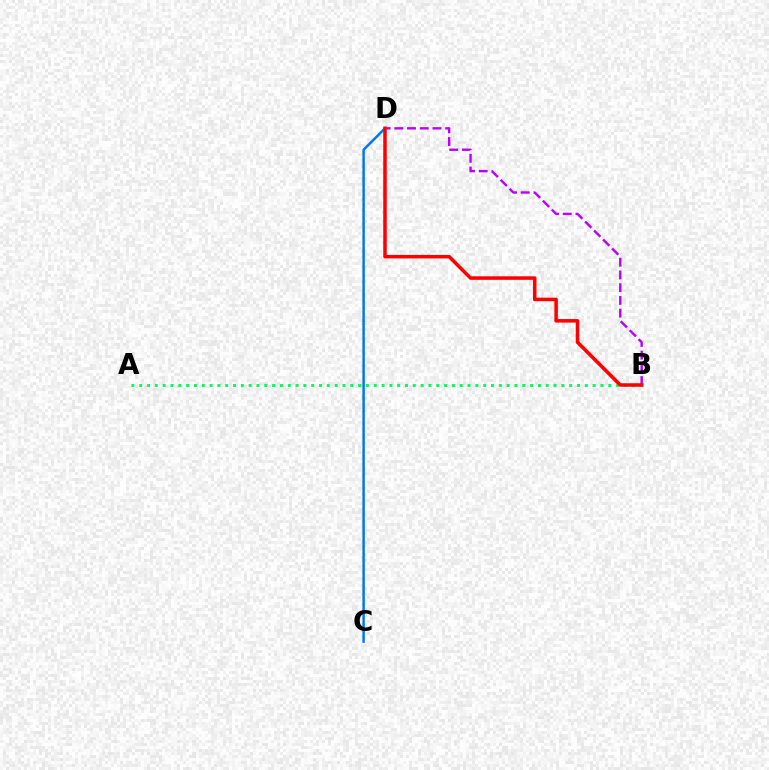{('C', 'D'): [{'color': '#d1ff00', 'line_style': 'dotted', 'thickness': 1.75}, {'color': '#0074ff', 'line_style': 'solid', 'thickness': 1.76}], ('A', 'B'): [{'color': '#00ff5c', 'line_style': 'dotted', 'thickness': 2.12}], ('B', 'D'): [{'color': '#b900ff', 'line_style': 'dashed', 'thickness': 1.73}, {'color': '#ff0000', 'line_style': 'solid', 'thickness': 2.54}]}